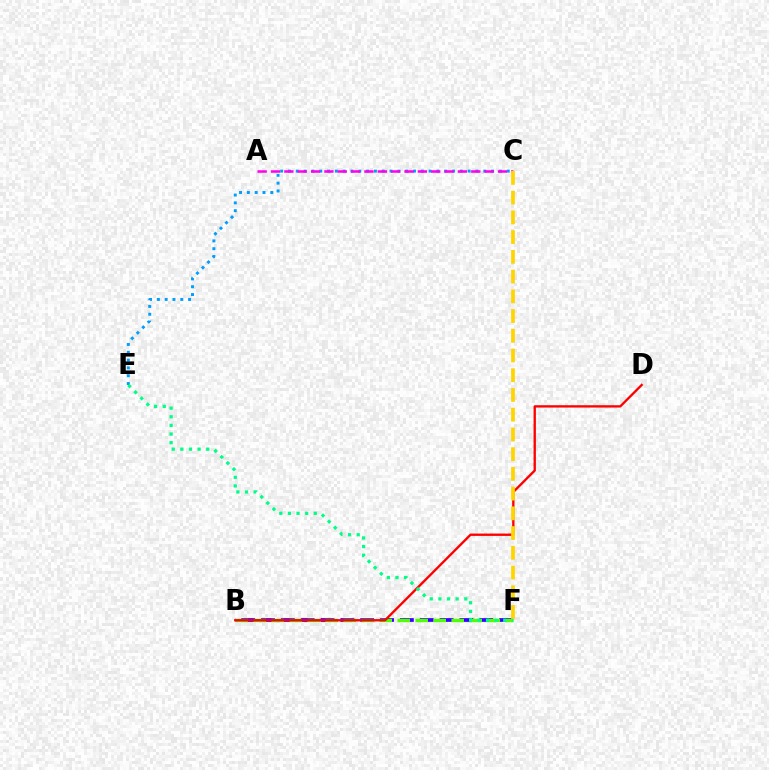{('B', 'F'): [{'color': '#3700ff', 'line_style': 'dashed', 'thickness': 2.7}, {'color': '#4fff00', 'line_style': 'dashed', 'thickness': 2.44}], ('C', 'E'): [{'color': '#009eff', 'line_style': 'dotted', 'thickness': 2.12}], ('B', 'D'): [{'color': '#ff0000', 'line_style': 'solid', 'thickness': 1.69}], ('A', 'C'): [{'color': '#ff00ed', 'line_style': 'dashed', 'thickness': 1.81}], ('E', 'F'): [{'color': '#00ff86', 'line_style': 'dotted', 'thickness': 2.34}], ('C', 'F'): [{'color': '#ffd500', 'line_style': 'dashed', 'thickness': 2.68}]}